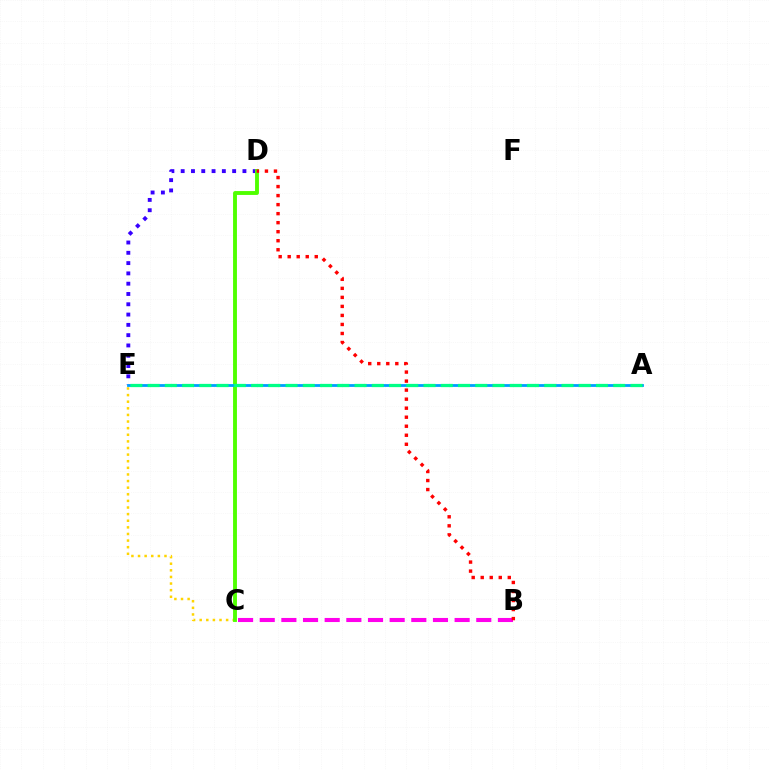{('C', 'E'): [{'color': '#ffd500', 'line_style': 'dotted', 'thickness': 1.8}], ('D', 'E'): [{'color': '#3700ff', 'line_style': 'dotted', 'thickness': 2.8}], ('C', 'D'): [{'color': '#4fff00', 'line_style': 'solid', 'thickness': 2.79}], ('A', 'E'): [{'color': '#009eff', 'line_style': 'solid', 'thickness': 2.02}, {'color': '#00ff86', 'line_style': 'dashed', 'thickness': 2.34}], ('B', 'C'): [{'color': '#ff00ed', 'line_style': 'dashed', 'thickness': 2.94}], ('B', 'D'): [{'color': '#ff0000', 'line_style': 'dotted', 'thickness': 2.45}]}